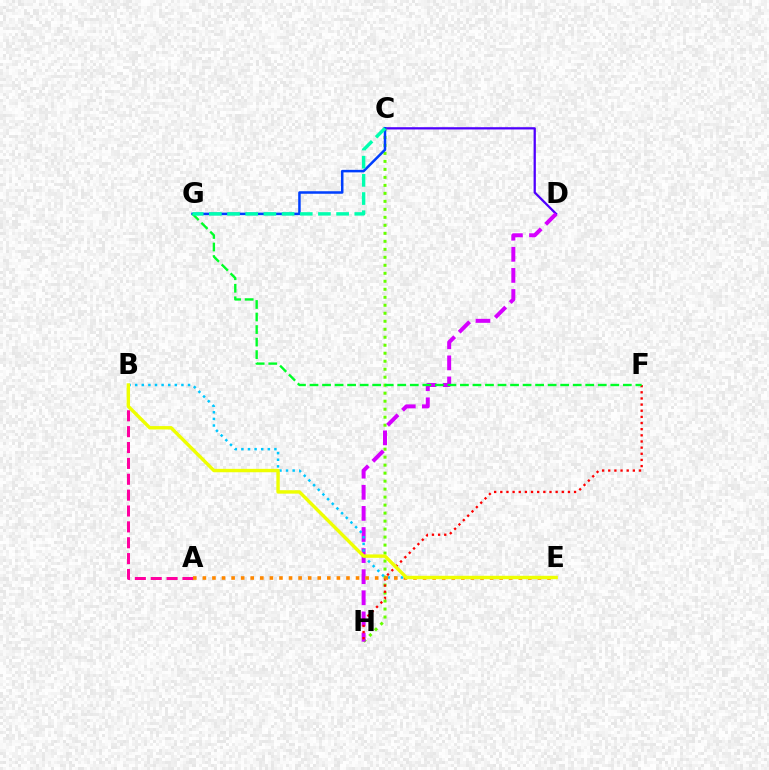{('C', 'D'): [{'color': '#4f00ff', 'line_style': 'solid', 'thickness': 1.64}], ('A', 'B'): [{'color': '#ff00a0', 'line_style': 'dashed', 'thickness': 2.16}], ('C', 'H'): [{'color': '#66ff00', 'line_style': 'dotted', 'thickness': 2.17}], ('D', 'H'): [{'color': '#d600ff', 'line_style': 'dashed', 'thickness': 2.87}], ('C', 'G'): [{'color': '#003fff', 'line_style': 'solid', 'thickness': 1.82}, {'color': '#00ffaf', 'line_style': 'dashed', 'thickness': 2.47}], ('F', 'H'): [{'color': '#ff0000', 'line_style': 'dotted', 'thickness': 1.67}], ('B', 'E'): [{'color': '#00c7ff', 'line_style': 'dotted', 'thickness': 1.79}, {'color': '#eeff00', 'line_style': 'solid', 'thickness': 2.45}], ('F', 'G'): [{'color': '#00ff27', 'line_style': 'dashed', 'thickness': 1.7}], ('A', 'E'): [{'color': '#ff8800', 'line_style': 'dotted', 'thickness': 2.6}]}